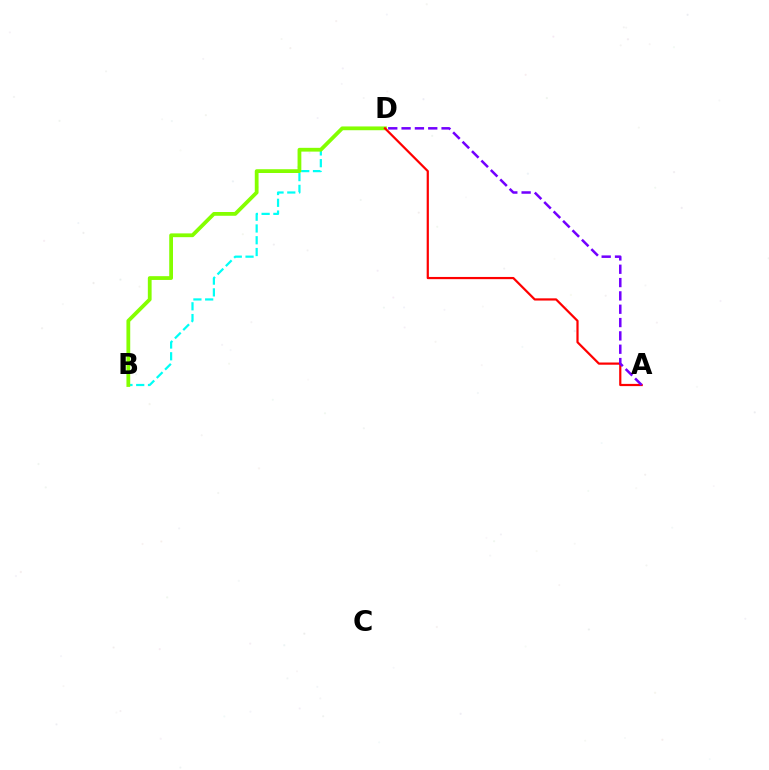{('B', 'D'): [{'color': '#00fff6', 'line_style': 'dashed', 'thickness': 1.6}, {'color': '#84ff00', 'line_style': 'solid', 'thickness': 2.72}], ('A', 'D'): [{'color': '#ff0000', 'line_style': 'solid', 'thickness': 1.59}, {'color': '#7200ff', 'line_style': 'dashed', 'thickness': 1.81}]}